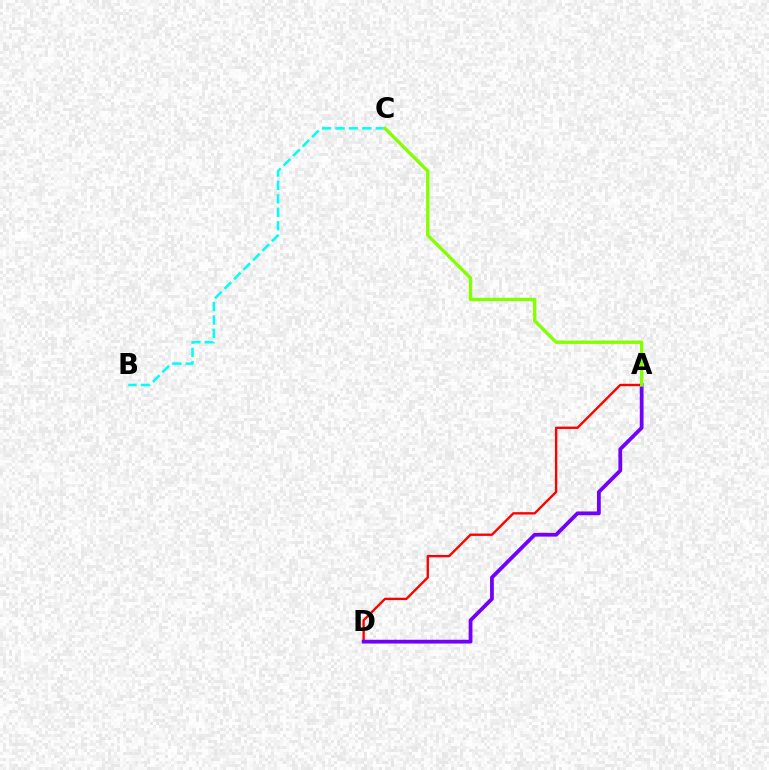{('B', 'C'): [{'color': '#00fff6', 'line_style': 'dashed', 'thickness': 1.82}], ('A', 'D'): [{'color': '#ff0000', 'line_style': 'solid', 'thickness': 1.7}, {'color': '#7200ff', 'line_style': 'solid', 'thickness': 2.72}], ('A', 'C'): [{'color': '#84ff00', 'line_style': 'solid', 'thickness': 2.41}]}